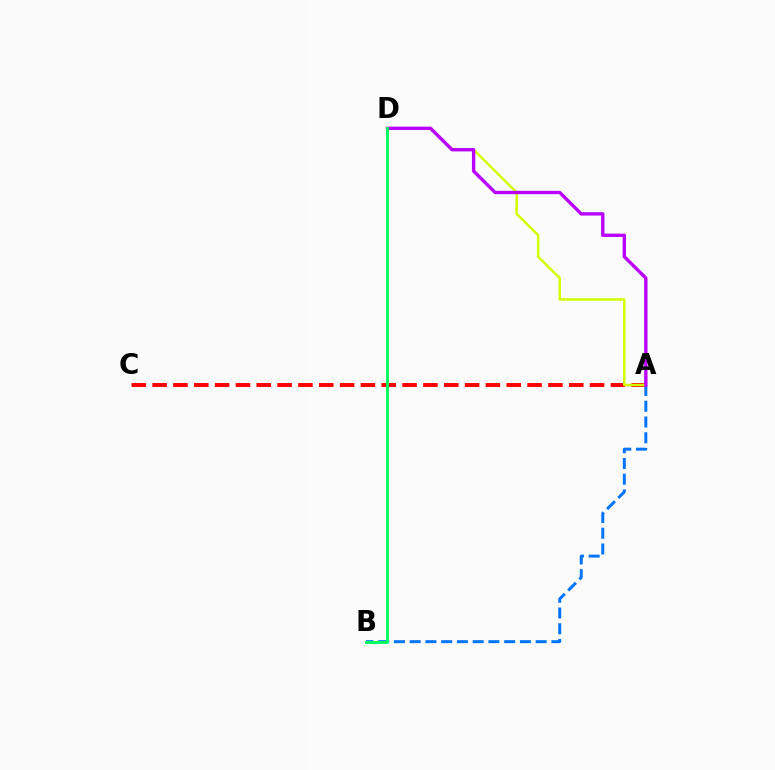{('A', 'B'): [{'color': '#0074ff', 'line_style': 'dashed', 'thickness': 2.14}], ('A', 'C'): [{'color': '#ff0000', 'line_style': 'dashed', 'thickness': 2.83}], ('A', 'D'): [{'color': '#d1ff00', 'line_style': 'solid', 'thickness': 1.8}, {'color': '#b900ff', 'line_style': 'solid', 'thickness': 2.42}], ('B', 'D'): [{'color': '#00ff5c', 'line_style': 'solid', 'thickness': 2.08}]}